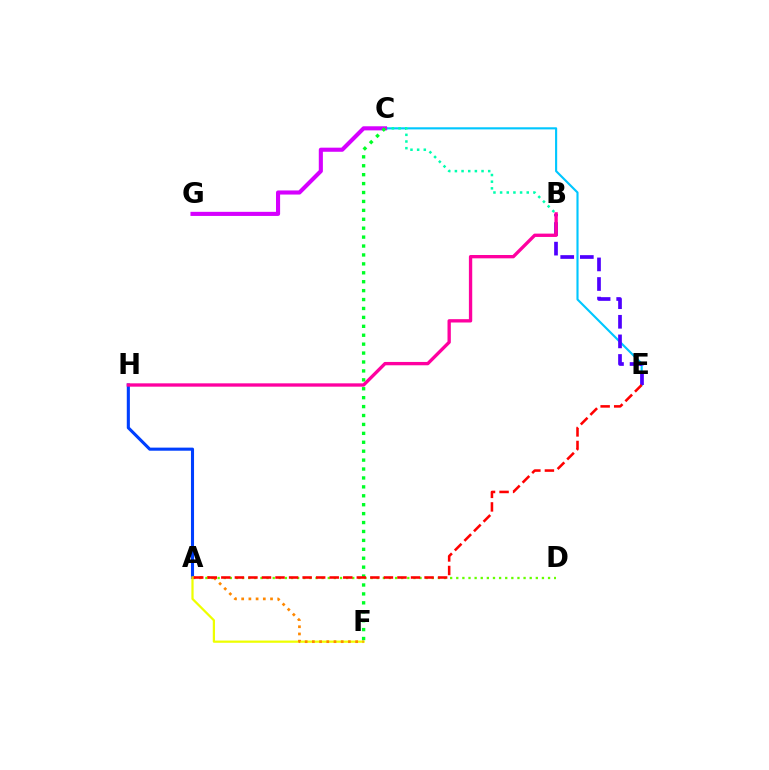{('A', 'D'): [{'color': '#66ff00', 'line_style': 'dotted', 'thickness': 1.66}], ('A', 'H'): [{'color': '#003fff', 'line_style': 'solid', 'thickness': 2.22}], ('A', 'F'): [{'color': '#eeff00', 'line_style': 'solid', 'thickness': 1.61}, {'color': '#ff8800', 'line_style': 'dotted', 'thickness': 1.96}], ('C', 'E'): [{'color': '#00c7ff', 'line_style': 'solid', 'thickness': 1.53}], ('B', 'E'): [{'color': '#4f00ff', 'line_style': 'dashed', 'thickness': 2.66}], ('B', 'C'): [{'color': '#00ffaf', 'line_style': 'dotted', 'thickness': 1.81}], ('B', 'H'): [{'color': '#ff00a0', 'line_style': 'solid', 'thickness': 2.4}], ('C', 'G'): [{'color': '#d600ff', 'line_style': 'solid', 'thickness': 2.95}], ('C', 'F'): [{'color': '#00ff27', 'line_style': 'dotted', 'thickness': 2.42}], ('A', 'E'): [{'color': '#ff0000', 'line_style': 'dashed', 'thickness': 1.84}]}